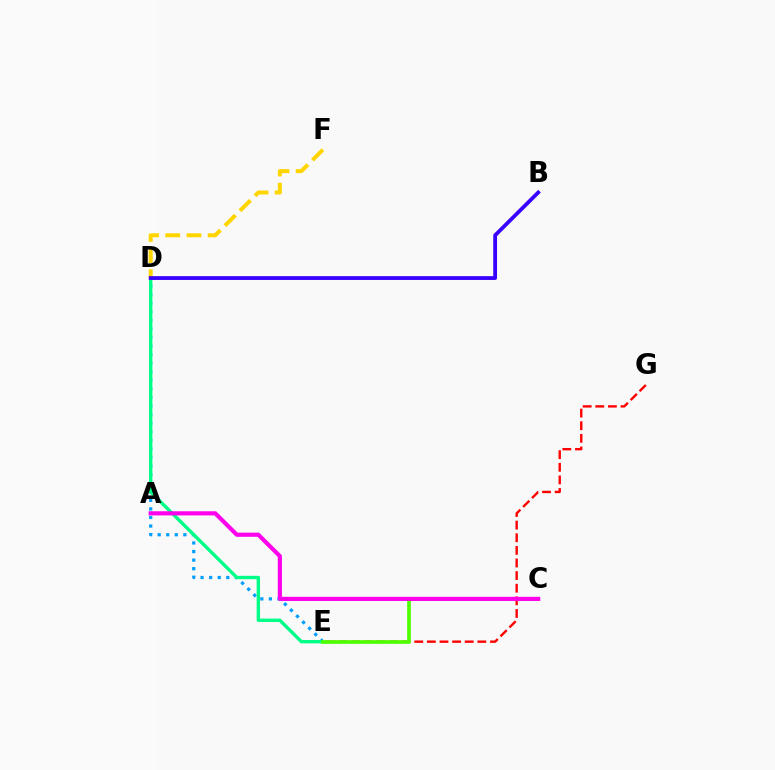{('D', 'E'): [{'color': '#009eff', 'line_style': 'dotted', 'thickness': 2.33}, {'color': '#00ff86', 'line_style': 'solid', 'thickness': 2.43}], ('E', 'G'): [{'color': '#ff0000', 'line_style': 'dashed', 'thickness': 1.71}], ('C', 'E'): [{'color': '#4fff00', 'line_style': 'solid', 'thickness': 2.66}], ('A', 'C'): [{'color': '#ff00ed', 'line_style': 'solid', 'thickness': 2.99}], ('D', 'F'): [{'color': '#ffd500', 'line_style': 'dashed', 'thickness': 2.88}], ('B', 'D'): [{'color': '#3700ff', 'line_style': 'solid', 'thickness': 2.73}]}